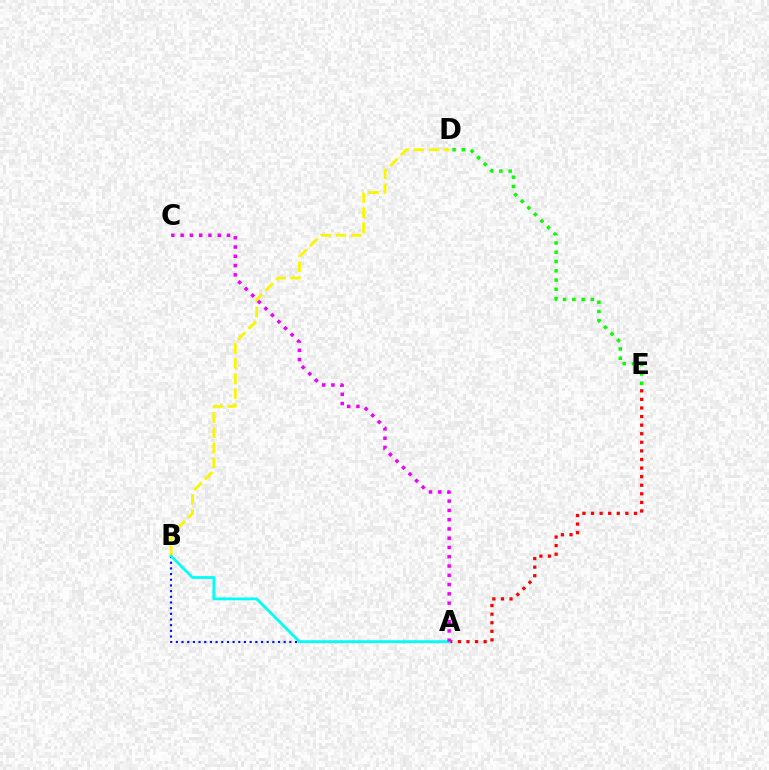{('A', 'E'): [{'color': '#ff0000', 'line_style': 'dotted', 'thickness': 2.33}], ('A', 'B'): [{'color': '#0010ff', 'line_style': 'dotted', 'thickness': 1.54}, {'color': '#00fff6', 'line_style': 'solid', 'thickness': 2.02}], ('D', 'E'): [{'color': '#08ff00', 'line_style': 'dotted', 'thickness': 2.52}], ('B', 'D'): [{'color': '#fcf500', 'line_style': 'dashed', 'thickness': 2.05}], ('A', 'C'): [{'color': '#ee00ff', 'line_style': 'dotted', 'thickness': 2.52}]}